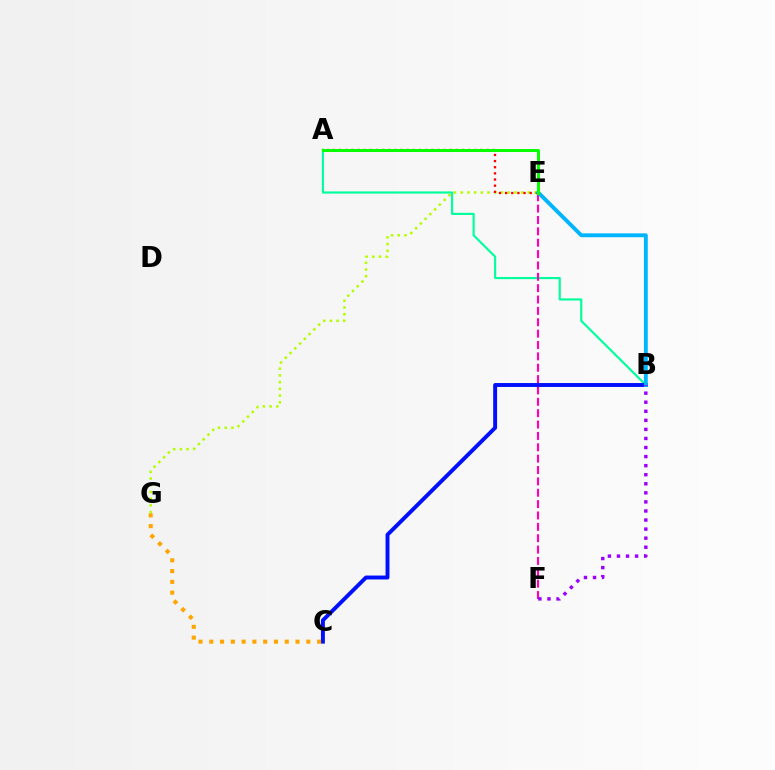{('A', 'B'): [{'color': '#00ff9d', 'line_style': 'solid', 'thickness': 1.55}], ('E', 'G'): [{'color': '#b3ff00', 'line_style': 'dotted', 'thickness': 1.82}], ('E', 'F'): [{'color': '#ff00bd', 'line_style': 'dashed', 'thickness': 1.54}], ('A', 'E'): [{'color': '#ff0000', 'line_style': 'dotted', 'thickness': 1.67}, {'color': '#08ff00', 'line_style': 'solid', 'thickness': 2.15}], ('B', 'C'): [{'color': '#0010ff', 'line_style': 'solid', 'thickness': 2.82}], ('B', 'E'): [{'color': '#00b5ff', 'line_style': 'solid', 'thickness': 2.79}], ('C', 'G'): [{'color': '#ffa500', 'line_style': 'dotted', 'thickness': 2.93}], ('B', 'F'): [{'color': '#9b00ff', 'line_style': 'dotted', 'thickness': 2.46}]}